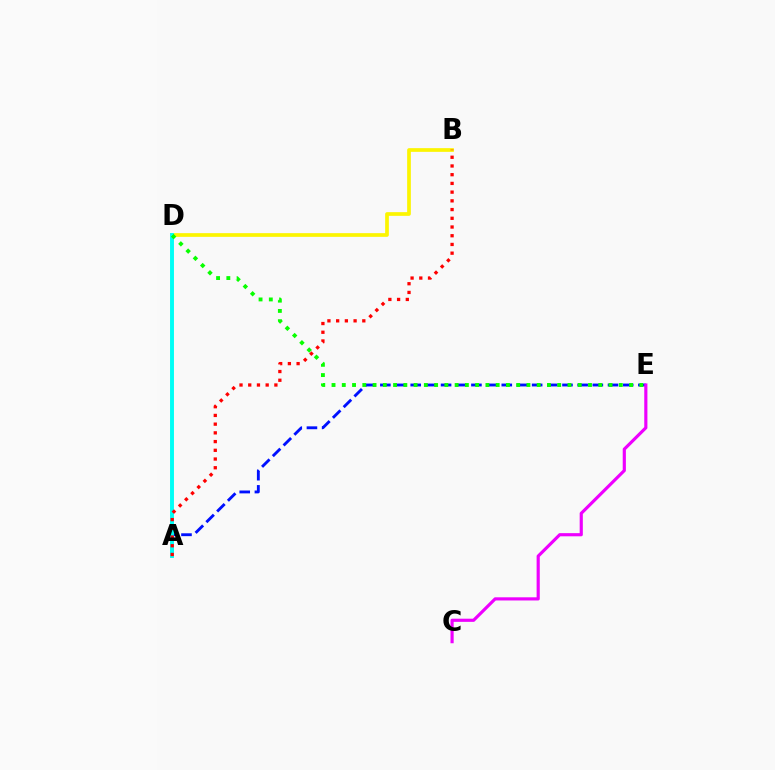{('B', 'D'): [{'color': '#fcf500', 'line_style': 'solid', 'thickness': 2.66}], ('A', 'E'): [{'color': '#0010ff', 'line_style': 'dashed', 'thickness': 2.06}], ('C', 'E'): [{'color': '#ee00ff', 'line_style': 'solid', 'thickness': 2.27}], ('A', 'D'): [{'color': '#00fff6', 'line_style': 'solid', 'thickness': 2.82}], ('D', 'E'): [{'color': '#08ff00', 'line_style': 'dotted', 'thickness': 2.79}], ('A', 'B'): [{'color': '#ff0000', 'line_style': 'dotted', 'thickness': 2.37}]}